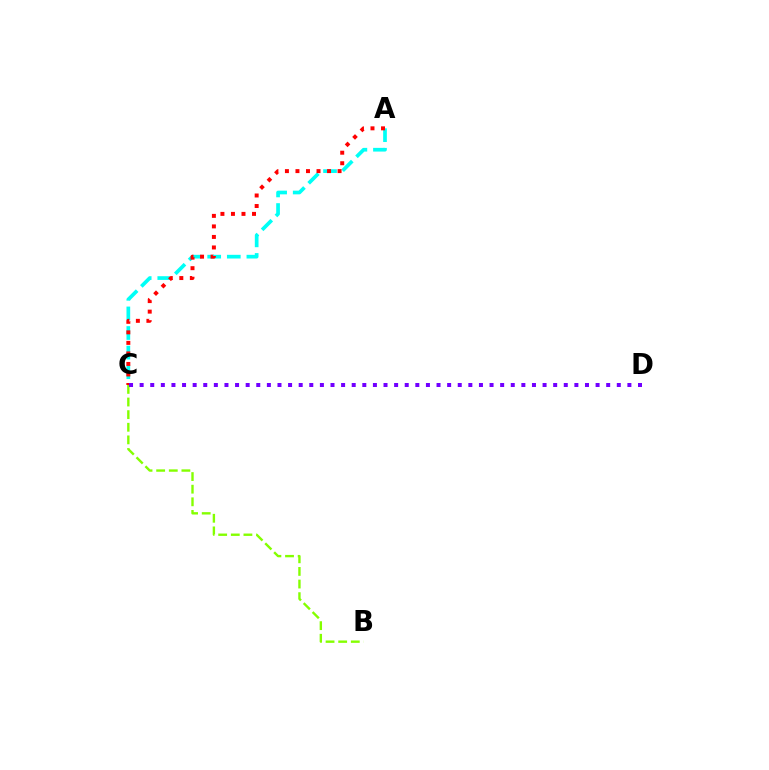{('B', 'C'): [{'color': '#84ff00', 'line_style': 'dashed', 'thickness': 1.71}], ('A', 'C'): [{'color': '#00fff6', 'line_style': 'dashed', 'thickness': 2.66}, {'color': '#ff0000', 'line_style': 'dotted', 'thickness': 2.86}], ('C', 'D'): [{'color': '#7200ff', 'line_style': 'dotted', 'thickness': 2.88}]}